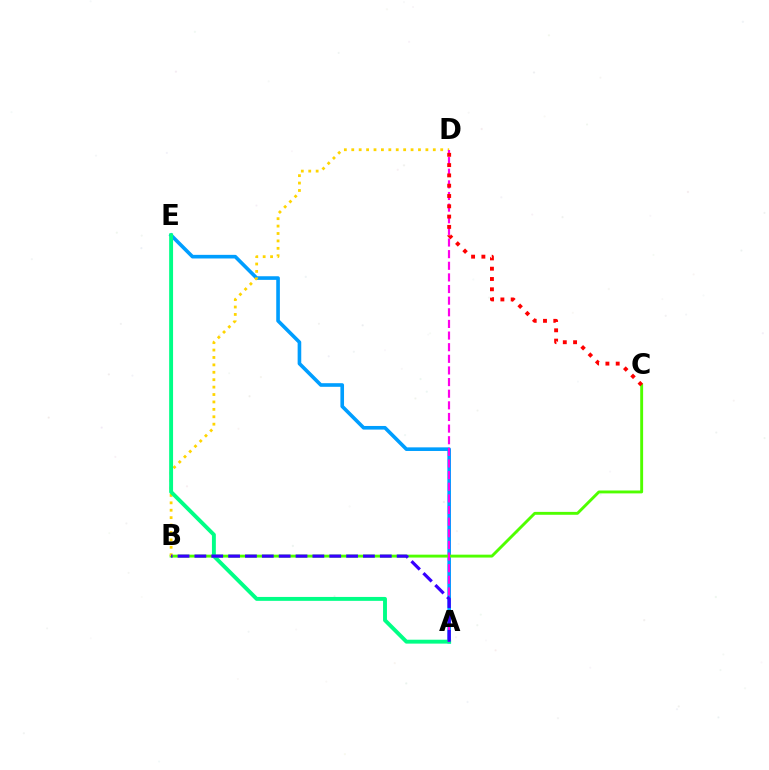{('A', 'E'): [{'color': '#009eff', 'line_style': 'solid', 'thickness': 2.61}, {'color': '#00ff86', 'line_style': 'solid', 'thickness': 2.81}], ('B', 'C'): [{'color': '#4fff00', 'line_style': 'solid', 'thickness': 2.08}], ('B', 'D'): [{'color': '#ffd500', 'line_style': 'dotted', 'thickness': 2.01}], ('A', 'D'): [{'color': '#ff00ed', 'line_style': 'dashed', 'thickness': 1.58}], ('A', 'B'): [{'color': '#3700ff', 'line_style': 'dashed', 'thickness': 2.29}], ('C', 'D'): [{'color': '#ff0000', 'line_style': 'dotted', 'thickness': 2.8}]}